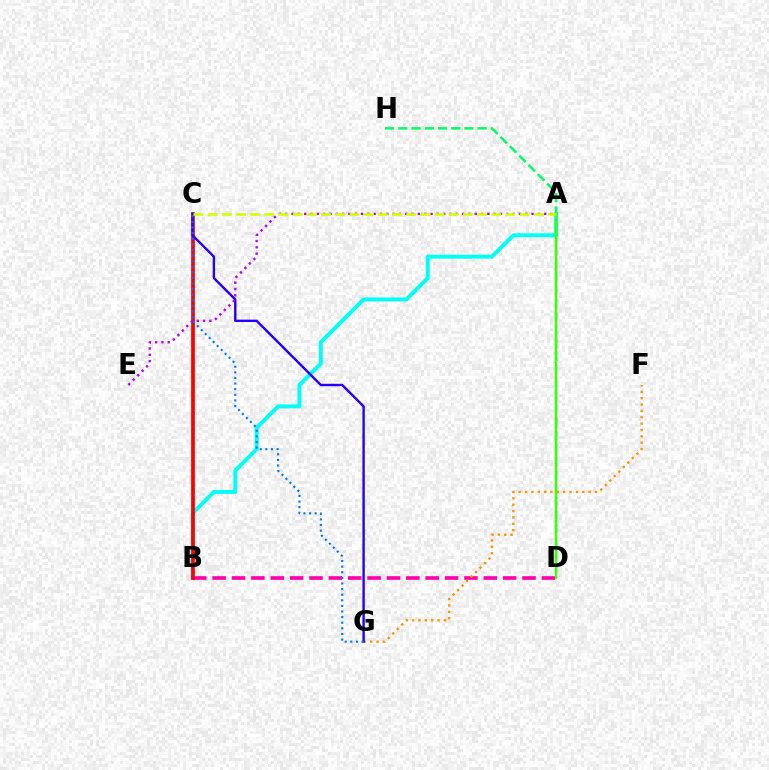{('A', 'B'): [{'color': '#00fff6', 'line_style': 'solid', 'thickness': 2.82}], ('D', 'H'): [{'color': '#00ff5c', 'line_style': 'dashed', 'thickness': 1.8}], ('B', 'D'): [{'color': '#ff00ac', 'line_style': 'dashed', 'thickness': 2.63}], ('F', 'G'): [{'color': '#ff9400', 'line_style': 'dotted', 'thickness': 1.73}], ('B', 'C'): [{'color': '#ff0000', 'line_style': 'solid', 'thickness': 2.68}], ('A', 'D'): [{'color': '#3dff00', 'line_style': 'solid', 'thickness': 1.67}], ('C', 'G'): [{'color': '#2500ff', 'line_style': 'solid', 'thickness': 1.73}, {'color': '#0074ff', 'line_style': 'dotted', 'thickness': 1.52}], ('A', 'E'): [{'color': '#b900ff', 'line_style': 'dotted', 'thickness': 1.72}], ('A', 'C'): [{'color': '#d1ff00', 'line_style': 'dashed', 'thickness': 1.93}]}